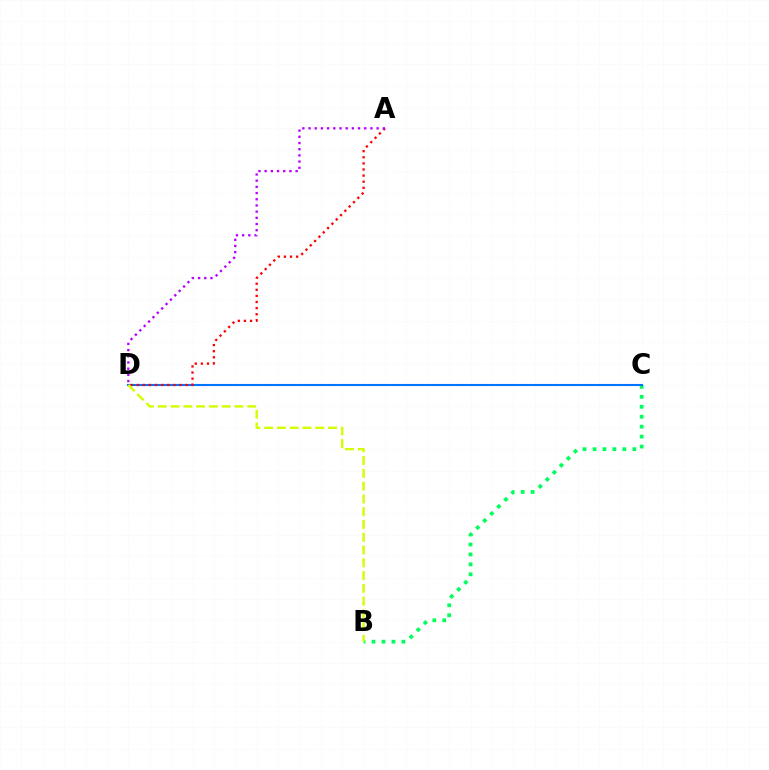{('B', 'C'): [{'color': '#00ff5c', 'line_style': 'dotted', 'thickness': 2.7}], ('C', 'D'): [{'color': '#0074ff', 'line_style': 'solid', 'thickness': 1.51}], ('A', 'D'): [{'color': '#ff0000', 'line_style': 'dotted', 'thickness': 1.66}, {'color': '#b900ff', 'line_style': 'dotted', 'thickness': 1.68}], ('B', 'D'): [{'color': '#d1ff00', 'line_style': 'dashed', 'thickness': 1.74}]}